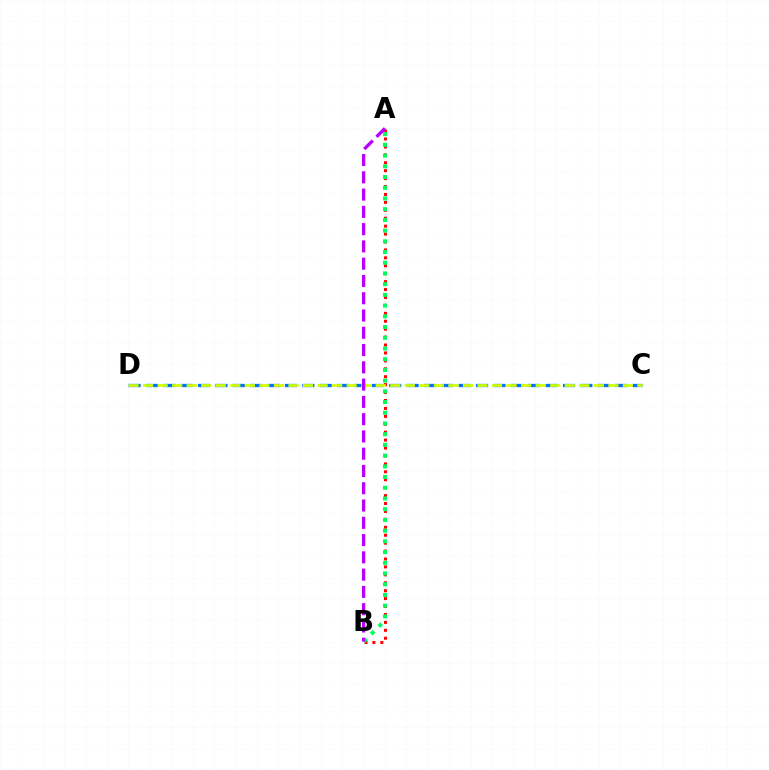{('C', 'D'): [{'color': '#0074ff', 'line_style': 'dashed', 'thickness': 2.36}, {'color': '#d1ff00', 'line_style': 'dashed', 'thickness': 1.98}], ('A', 'B'): [{'color': '#ff0000', 'line_style': 'dotted', 'thickness': 2.15}, {'color': '#00ff5c', 'line_style': 'dotted', 'thickness': 2.91}, {'color': '#b900ff', 'line_style': 'dashed', 'thickness': 2.35}]}